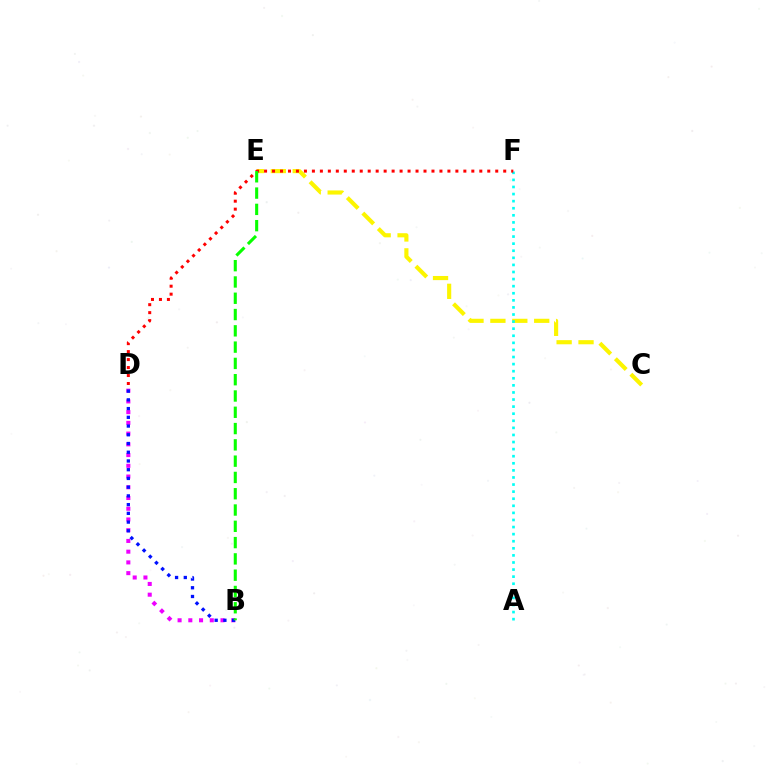{('B', 'D'): [{'color': '#ee00ff', 'line_style': 'dotted', 'thickness': 2.92}, {'color': '#0010ff', 'line_style': 'dotted', 'thickness': 2.37}], ('C', 'E'): [{'color': '#fcf500', 'line_style': 'dashed', 'thickness': 2.98}], ('A', 'F'): [{'color': '#00fff6', 'line_style': 'dotted', 'thickness': 1.92}], ('D', 'F'): [{'color': '#ff0000', 'line_style': 'dotted', 'thickness': 2.17}], ('B', 'E'): [{'color': '#08ff00', 'line_style': 'dashed', 'thickness': 2.21}]}